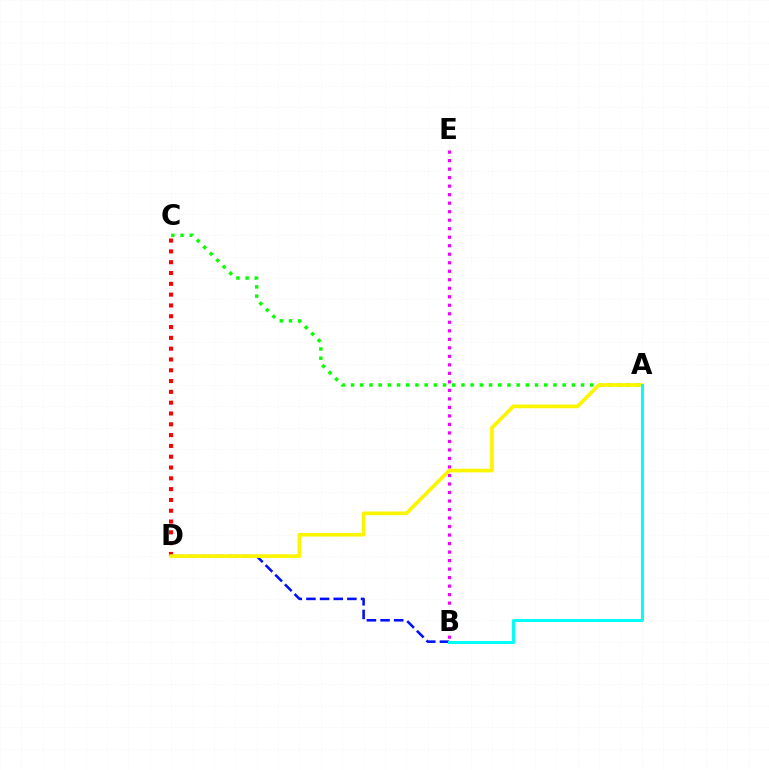{('B', 'D'): [{'color': '#0010ff', 'line_style': 'dashed', 'thickness': 1.85}], ('A', 'C'): [{'color': '#08ff00', 'line_style': 'dotted', 'thickness': 2.5}], ('C', 'D'): [{'color': '#ff0000', 'line_style': 'dotted', 'thickness': 2.94}], ('B', 'E'): [{'color': '#ee00ff', 'line_style': 'dotted', 'thickness': 2.31}], ('A', 'D'): [{'color': '#fcf500', 'line_style': 'solid', 'thickness': 2.64}], ('A', 'B'): [{'color': '#00fff6', 'line_style': 'solid', 'thickness': 2.18}]}